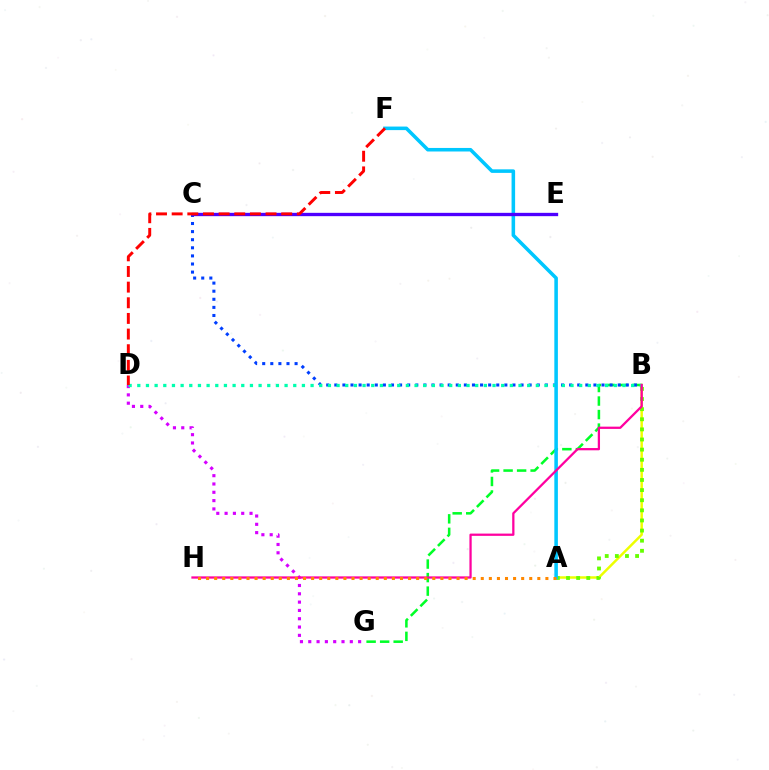{('A', 'B'): [{'color': '#eeff00', 'line_style': 'solid', 'thickness': 1.78}, {'color': '#66ff00', 'line_style': 'dotted', 'thickness': 2.75}], ('B', 'G'): [{'color': '#00ff27', 'line_style': 'dashed', 'thickness': 1.84}], ('D', 'G'): [{'color': '#d600ff', 'line_style': 'dotted', 'thickness': 2.26}], ('B', 'C'): [{'color': '#003fff', 'line_style': 'dotted', 'thickness': 2.2}], ('B', 'D'): [{'color': '#00ffaf', 'line_style': 'dotted', 'thickness': 2.35}], ('A', 'F'): [{'color': '#00c7ff', 'line_style': 'solid', 'thickness': 2.56}], ('B', 'H'): [{'color': '#ff00a0', 'line_style': 'solid', 'thickness': 1.63}], ('A', 'H'): [{'color': '#ff8800', 'line_style': 'dotted', 'thickness': 2.19}], ('C', 'E'): [{'color': '#4f00ff', 'line_style': 'solid', 'thickness': 2.4}], ('D', 'F'): [{'color': '#ff0000', 'line_style': 'dashed', 'thickness': 2.13}]}